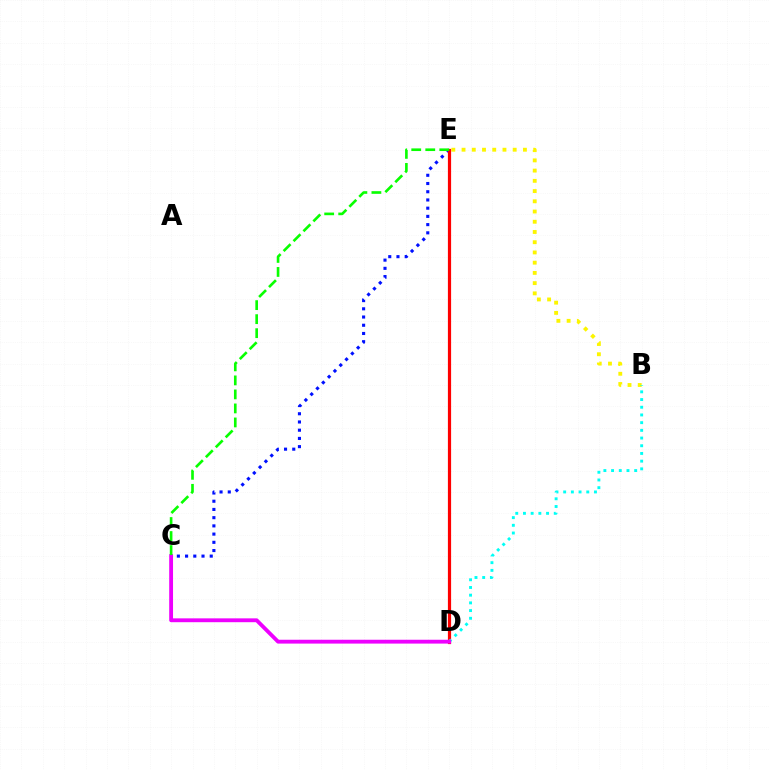{('B', 'E'): [{'color': '#fcf500', 'line_style': 'dotted', 'thickness': 2.78}], ('C', 'E'): [{'color': '#0010ff', 'line_style': 'dotted', 'thickness': 2.23}, {'color': '#08ff00', 'line_style': 'dashed', 'thickness': 1.9}], ('D', 'E'): [{'color': '#ff0000', 'line_style': 'solid', 'thickness': 2.31}], ('B', 'D'): [{'color': '#00fff6', 'line_style': 'dotted', 'thickness': 2.09}], ('C', 'D'): [{'color': '#ee00ff', 'line_style': 'solid', 'thickness': 2.77}]}